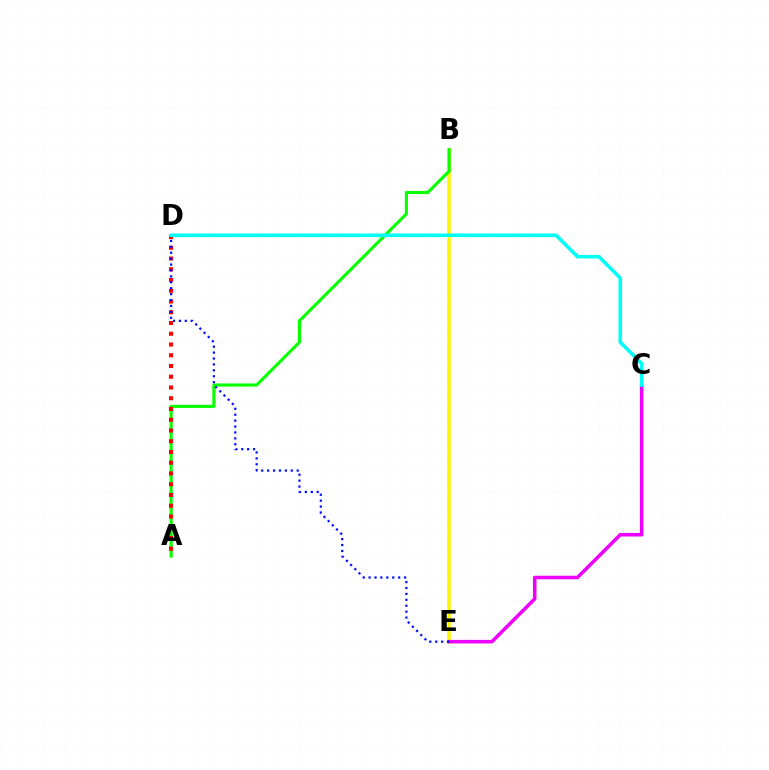{('B', 'E'): [{'color': '#fcf500', 'line_style': 'solid', 'thickness': 2.53}], ('C', 'E'): [{'color': '#ee00ff', 'line_style': 'solid', 'thickness': 2.56}], ('A', 'B'): [{'color': '#08ff00', 'line_style': 'solid', 'thickness': 2.25}], ('A', 'D'): [{'color': '#ff0000', 'line_style': 'dotted', 'thickness': 2.92}], ('D', 'E'): [{'color': '#0010ff', 'line_style': 'dotted', 'thickness': 1.61}], ('C', 'D'): [{'color': '#00fff6', 'line_style': 'solid', 'thickness': 2.59}]}